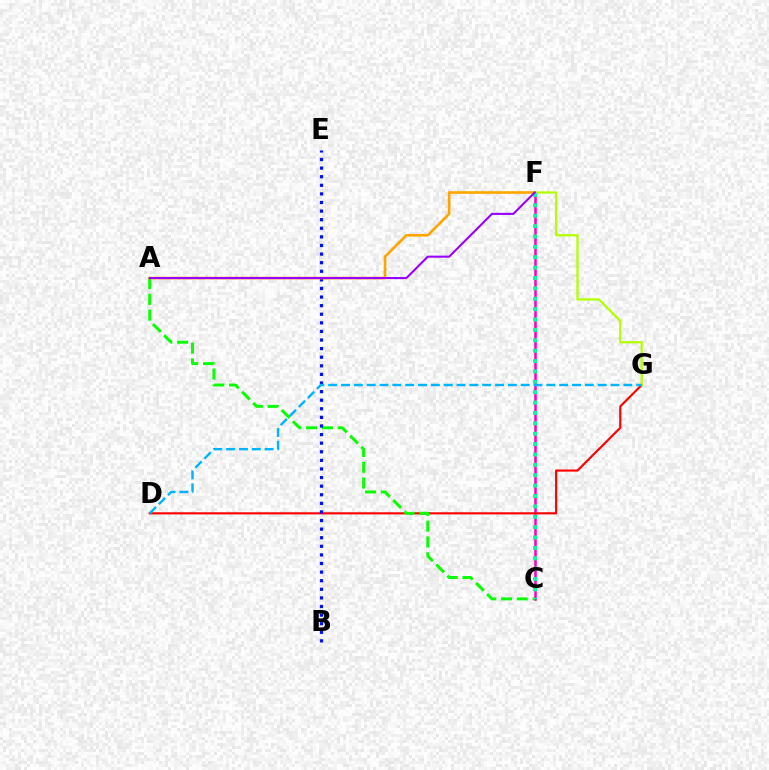{('C', 'F'): [{'color': '#ff00bd', 'line_style': 'solid', 'thickness': 1.83}, {'color': '#00ff9d', 'line_style': 'dotted', 'thickness': 2.82}], ('D', 'G'): [{'color': '#ff0000', 'line_style': 'solid', 'thickness': 1.54}, {'color': '#00b5ff', 'line_style': 'dashed', 'thickness': 1.74}], ('A', 'C'): [{'color': '#08ff00', 'line_style': 'dashed', 'thickness': 2.15}], ('B', 'E'): [{'color': '#0010ff', 'line_style': 'dotted', 'thickness': 2.34}], ('F', 'G'): [{'color': '#b3ff00', 'line_style': 'solid', 'thickness': 1.64}], ('A', 'F'): [{'color': '#ffa500', 'line_style': 'solid', 'thickness': 1.9}, {'color': '#9b00ff', 'line_style': 'solid', 'thickness': 1.51}]}